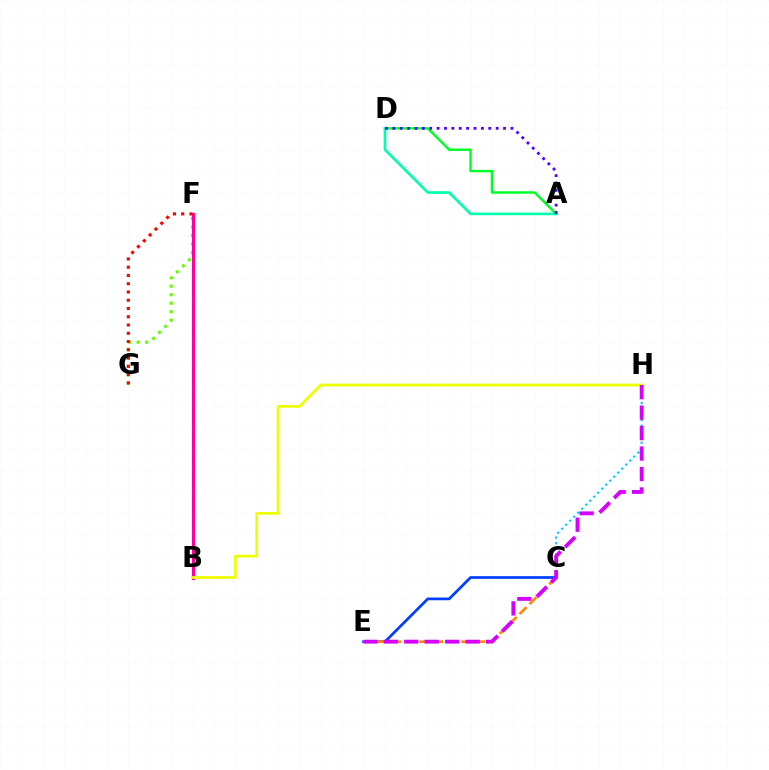{('A', 'D'): [{'color': '#00ff27', 'line_style': 'solid', 'thickness': 1.77}, {'color': '#00ffaf', 'line_style': 'solid', 'thickness': 1.92}, {'color': '#4f00ff', 'line_style': 'dotted', 'thickness': 2.0}], ('C', 'E'): [{'color': '#003fff', 'line_style': 'solid', 'thickness': 1.97}, {'color': '#ff8800', 'line_style': 'dashed', 'thickness': 1.9}], ('F', 'G'): [{'color': '#66ff00', 'line_style': 'dotted', 'thickness': 2.31}, {'color': '#ff0000', 'line_style': 'dotted', 'thickness': 2.24}], ('C', 'H'): [{'color': '#00c7ff', 'line_style': 'dotted', 'thickness': 1.54}], ('B', 'F'): [{'color': '#ff00a0', 'line_style': 'solid', 'thickness': 2.23}], ('B', 'H'): [{'color': '#eeff00', 'line_style': 'solid', 'thickness': 1.97}], ('E', 'H'): [{'color': '#d600ff', 'line_style': 'dashed', 'thickness': 2.78}]}